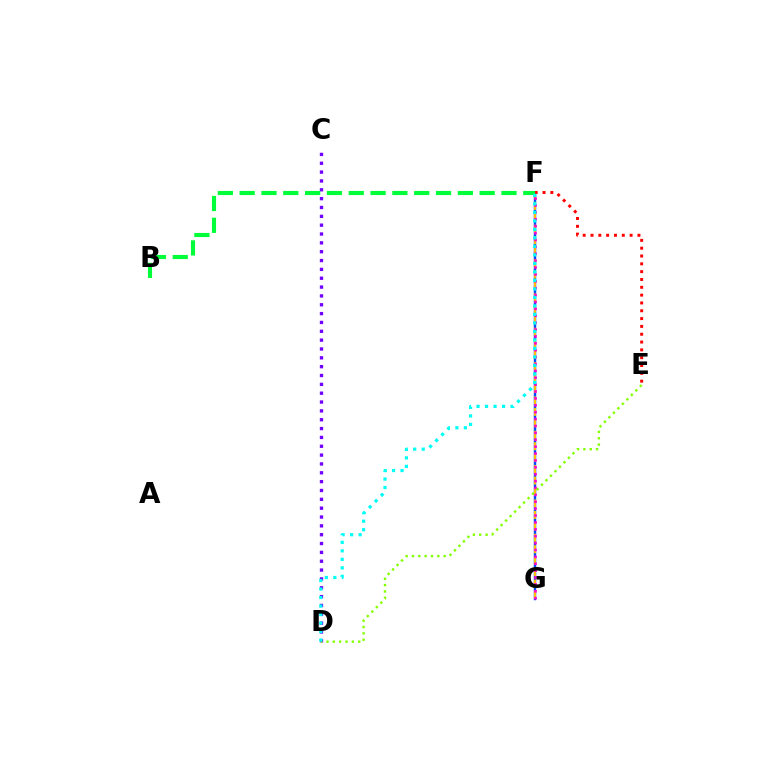{('C', 'D'): [{'color': '#7200ff', 'line_style': 'dotted', 'thickness': 2.4}], ('F', 'G'): [{'color': '#004bff', 'line_style': 'solid', 'thickness': 1.75}, {'color': '#ffbd00', 'line_style': 'dashed', 'thickness': 1.55}, {'color': '#ff00cf', 'line_style': 'dotted', 'thickness': 1.87}], ('E', 'F'): [{'color': '#ff0000', 'line_style': 'dotted', 'thickness': 2.13}], ('B', 'F'): [{'color': '#00ff39', 'line_style': 'dashed', 'thickness': 2.96}], ('D', 'E'): [{'color': '#84ff00', 'line_style': 'dotted', 'thickness': 1.72}], ('D', 'F'): [{'color': '#00fff6', 'line_style': 'dotted', 'thickness': 2.31}]}